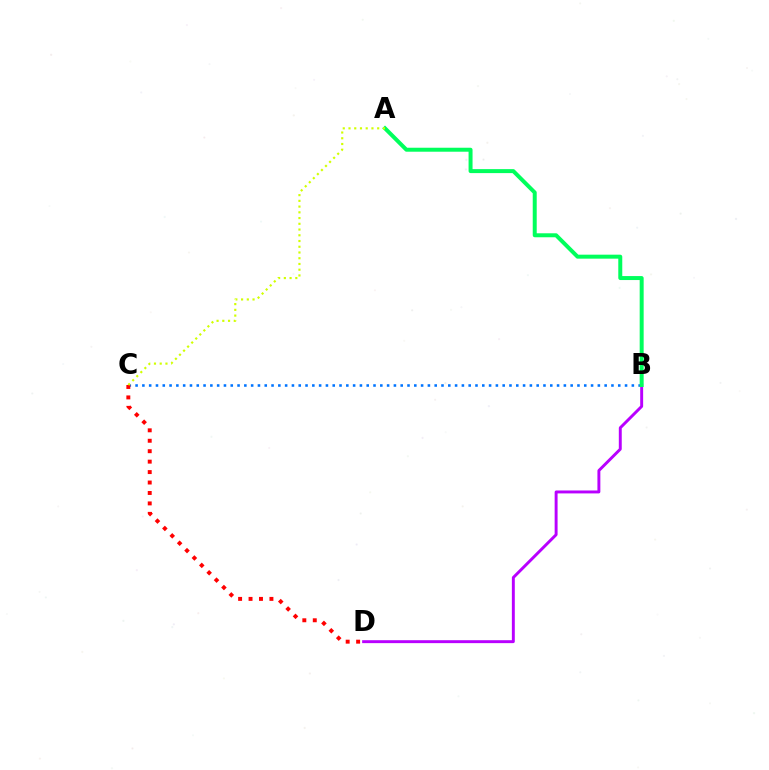{('B', 'C'): [{'color': '#0074ff', 'line_style': 'dotted', 'thickness': 1.85}], ('B', 'D'): [{'color': '#b900ff', 'line_style': 'solid', 'thickness': 2.11}], ('C', 'D'): [{'color': '#ff0000', 'line_style': 'dotted', 'thickness': 2.84}], ('A', 'B'): [{'color': '#00ff5c', 'line_style': 'solid', 'thickness': 2.87}], ('A', 'C'): [{'color': '#d1ff00', 'line_style': 'dotted', 'thickness': 1.56}]}